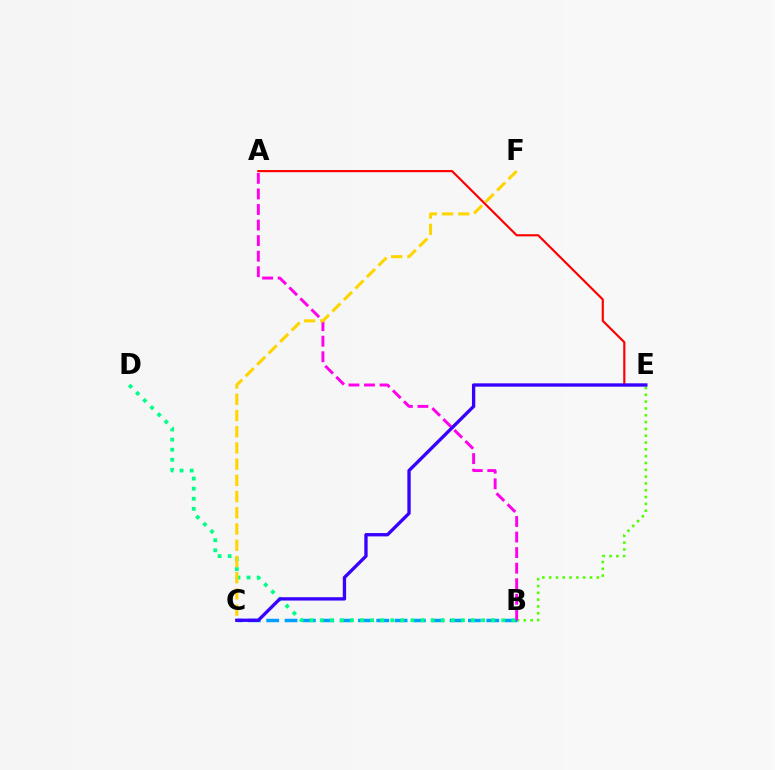{('B', 'E'): [{'color': '#4fff00', 'line_style': 'dotted', 'thickness': 1.85}], ('B', 'C'): [{'color': '#009eff', 'line_style': 'dashed', 'thickness': 2.49}], ('A', 'B'): [{'color': '#ff00ed', 'line_style': 'dashed', 'thickness': 2.11}], ('B', 'D'): [{'color': '#00ff86', 'line_style': 'dotted', 'thickness': 2.74}], ('C', 'F'): [{'color': '#ffd500', 'line_style': 'dashed', 'thickness': 2.2}], ('A', 'E'): [{'color': '#ff0000', 'line_style': 'solid', 'thickness': 1.55}], ('C', 'E'): [{'color': '#3700ff', 'line_style': 'solid', 'thickness': 2.39}]}